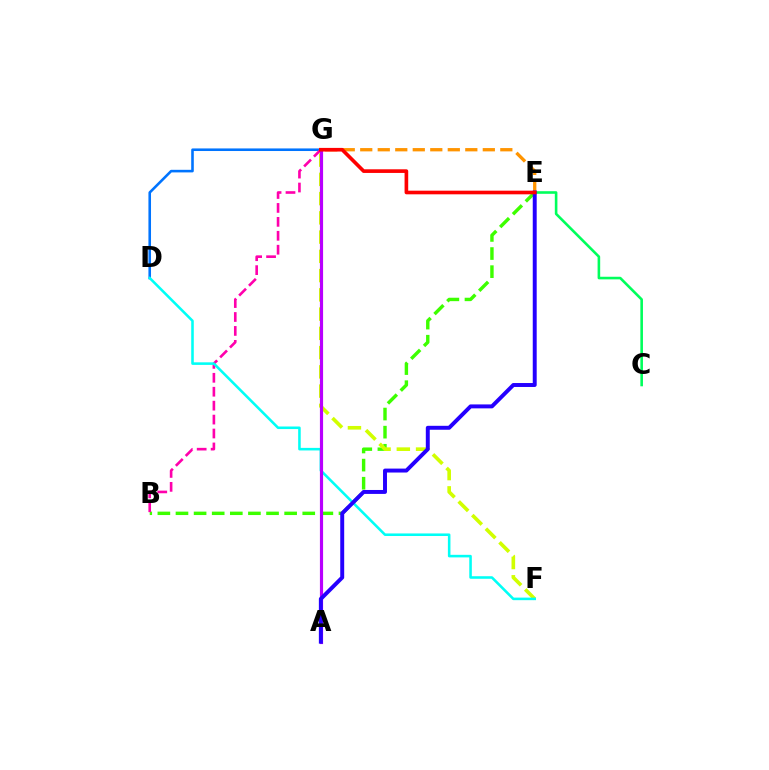{('B', 'E'): [{'color': '#3dff00', 'line_style': 'dashed', 'thickness': 2.46}], ('D', 'G'): [{'color': '#0074ff', 'line_style': 'solid', 'thickness': 1.86}], ('B', 'G'): [{'color': '#ff00ac', 'line_style': 'dashed', 'thickness': 1.89}], ('C', 'E'): [{'color': '#00ff5c', 'line_style': 'solid', 'thickness': 1.87}], ('F', 'G'): [{'color': '#d1ff00', 'line_style': 'dashed', 'thickness': 2.62}], ('D', 'F'): [{'color': '#00fff6', 'line_style': 'solid', 'thickness': 1.85}], ('E', 'G'): [{'color': '#ff9400', 'line_style': 'dashed', 'thickness': 2.38}, {'color': '#ff0000', 'line_style': 'solid', 'thickness': 2.62}], ('A', 'G'): [{'color': '#b900ff', 'line_style': 'solid', 'thickness': 2.28}], ('A', 'E'): [{'color': '#2500ff', 'line_style': 'solid', 'thickness': 2.84}]}